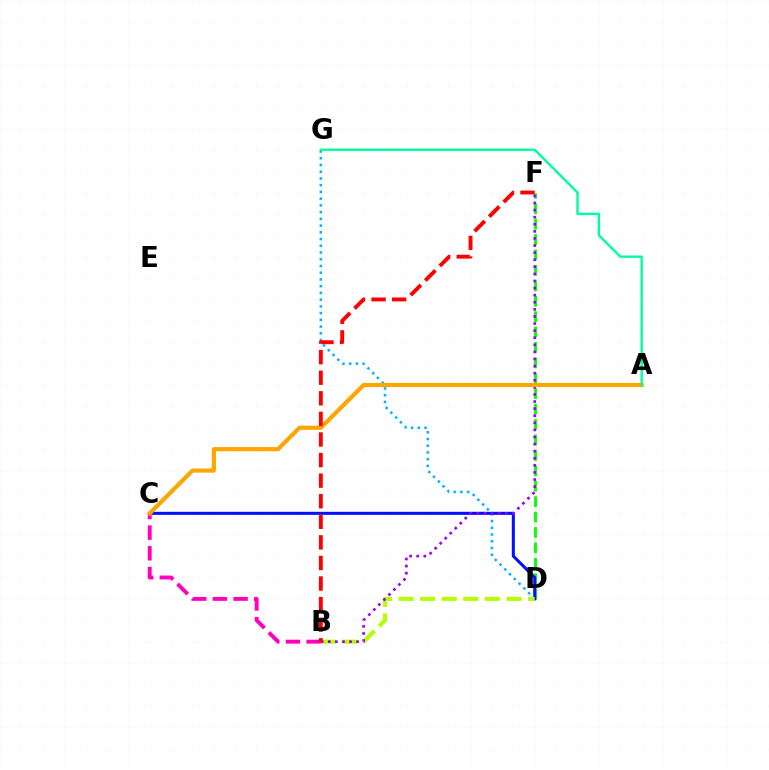{('D', 'G'): [{'color': '#00b5ff', 'line_style': 'dotted', 'thickness': 1.83}], ('D', 'F'): [{'color': '#08ff00', 'line_style': 'dashed', 'thickness': 2.09}], ('C', 'D'): [{'color': '#0010ff', 'line_style': 'solid', 'thickness': 2.19}], ('B', 'D'): [{'color': '#b3ff00', 'line_style': 'dashed', 'thickness': 2.93}], ('B', 'C'): [{'color': '#ff00bd', 'line_style': 'dashed', 'thickness': 2.81}], ('B', 'F'): [{'color': '#9b00ff', 'line_style': 'dotted', 'thickness': 1.93}, {'color': '#ff0000', 'line_style': 'dashed', 'thickness': 2.8}], ('A', 'C'): [{'color': '#ffa500', 'line_style': 'solid', 'thickness': 2.99}], ('A', 'G'): [{'color': '#00ff9d', 'line_style': 'solid', 'thickness': 1.72}]}